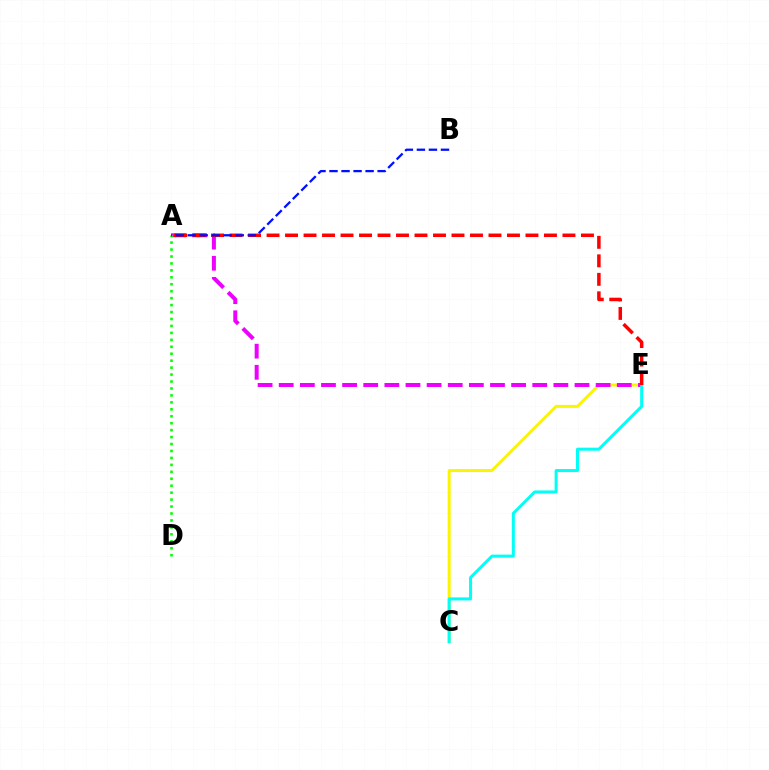{('C', 'E'): [{'color': '#fcf500', 'line_style': 'solid', 'thickness': 2.13}, {'color': '#00fff6', 'line_style': 'solid', 'thickness': 2.16}], ('A', 'E'): [{'color': '#ee00ff', 'line_style': 'dashed', 'thickness': 2.87}, {'color': '#ff0000', 'line_style': 'dashed', 'thickness': 2.51}], ('A', 'D'): [{'color': '#08ff00', 'line_style': 'dotted', 'thickness': 1.89}], ('A', 'B'): [{'color': '#0010ff', 'line_style': 'dashed', 'thickness': 1.63}]}